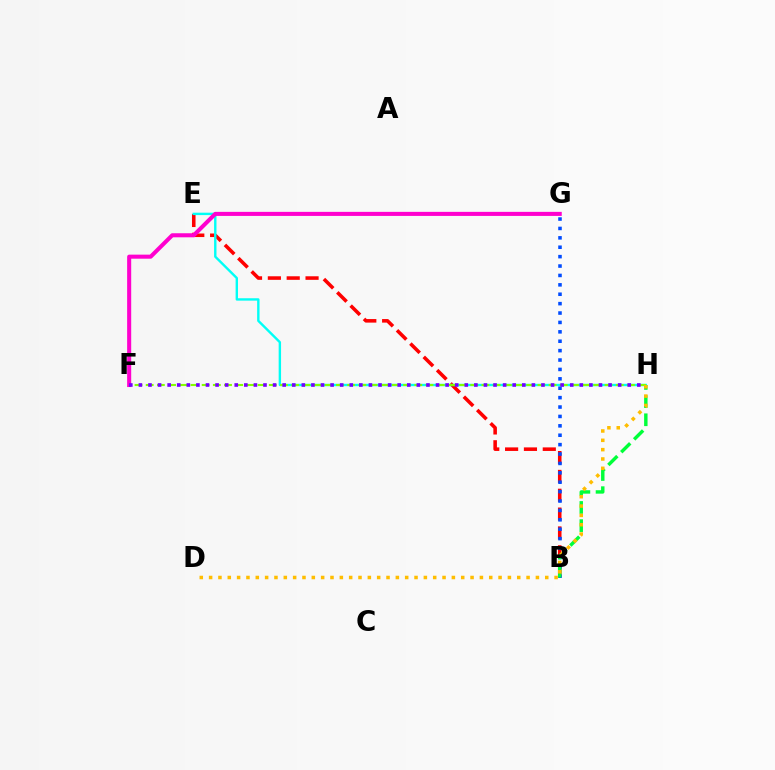{('B', 'E'): [{'color': '#ff0000', 'line_style': 'dashed', 'thickness': 2.56}], ('E', 'H'): [{'color': '#00fff6', 'line_style': 'solid', 'thickness': 1.72}], ('F', 'H'): [{'color': '#84ff00', 'line_style': 'dashed', 'thickness': 1.52}, {'color': '#7200ff', 'line_style': 'dotted', 'thickness': 2.6}], ('B', 'G'): [{'color': '#004bff', 'line_style': 'dotted', 'thickness': 2.55}], ('B', 'H'): [{'color': '#00ff39', 'line_style': 'dashed', 'thickness': 2.47}], ('F', 'G'): [{'color': '#ff00cf', 'line_style': 'solid', 'thickness': 2.92}], ('D', 'H'): [{'color': '#ffbd00', 'line_style': 'dotted', 'thickness': 2.54}]}